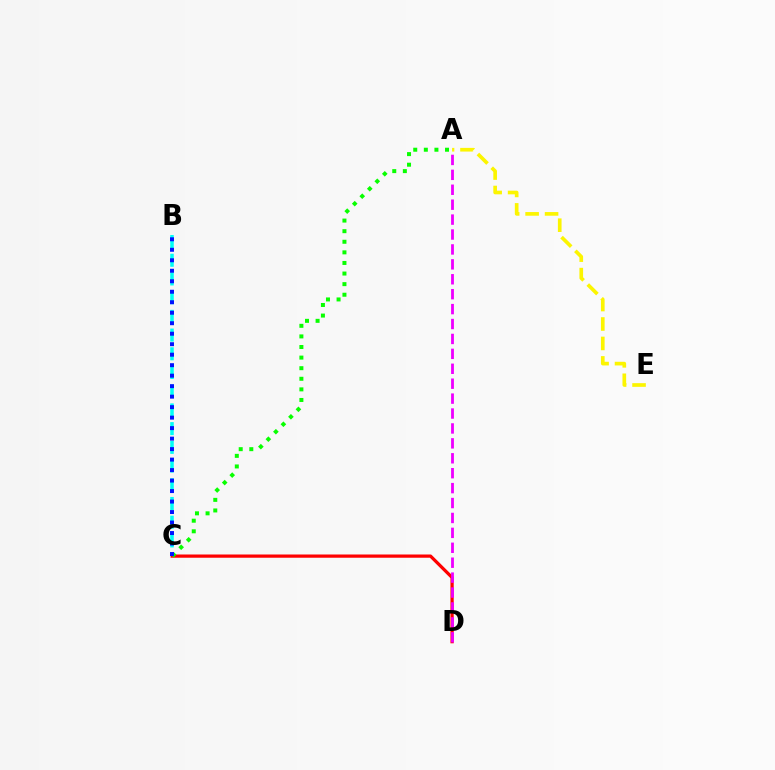{('C', 'D'): [{'color': '#ff0000', 'line_style': 'solid', 'thickness': 2.33}], ('B', 'C'): [{'color': '#00fff6', 'line_style': 'dashed', 'thickness': 2.54}, {'color': '#0010ff', 'line_style': 'dotted', 'thickness': 2.85}], ('A', 'C'): [{'color': '#08ff00', 'line_style': 'dotted', 'thickness': 2.88}], ('A', 'E'): [{'color': '#fcf500', 'line_style': 'dashed', 'thickness': 2.64}], ('A', 'D'): [{'color': '#ee00ff', 'line_style': 'dashed', 'thickness': 2.03}]}